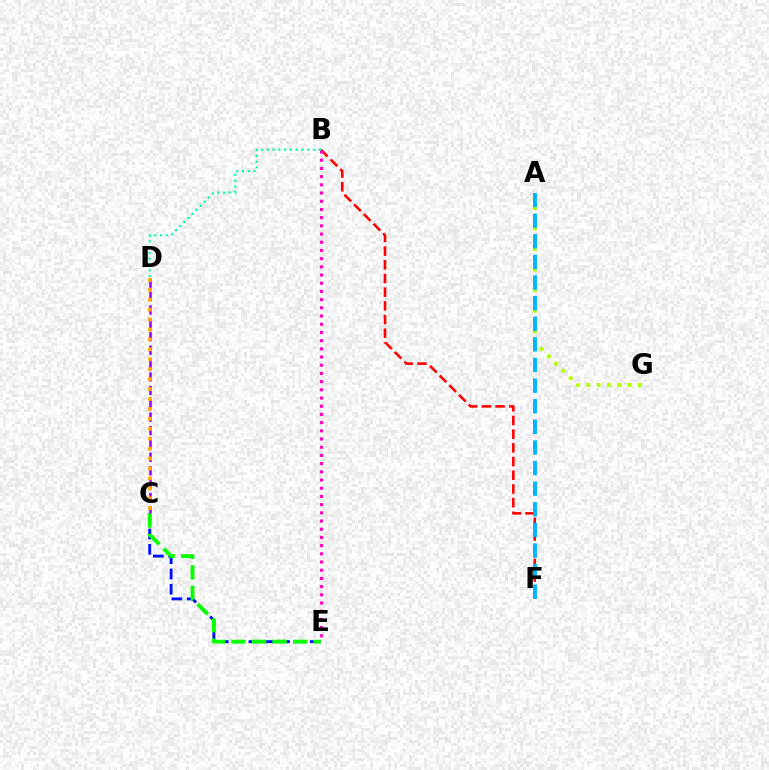{('C', 'E'): [{'color': '#0010ff', 'line_style': 'dashed', 'thickness': 2.08}, {'color': '#08ff00', 'line_style': 'dashed', 'thickness': 2.79}], ('A', 'G'): [{'color': '#b3ff00', 'line_style': 'dotted', 'thickness': 2.79}], ('B', 'F'): [{'color': '#ff0000', 'line_style': 'dashed', 'thickness': 1.86}], ('A', 'F'): [{'color': '#00b5ff', 'line_style': 'dashed', 'thickness': 2.8}], ('C', 'D'): [{'color': '#9b00ff', 'line_style': 'dashed', 'thickness': 1.82}, {'color': '#ffa500', 'line_style': 'dotted', 'thickness': 2.7}], ('B', 'E'): [{'color': '#ff00bd', 'line_style': 'dotted', 'thickness': 2.23}], ('B', 'D'): [{'color': '#00ff9d', 'line_style': 'dotted', 'thickness': 1.57}]}